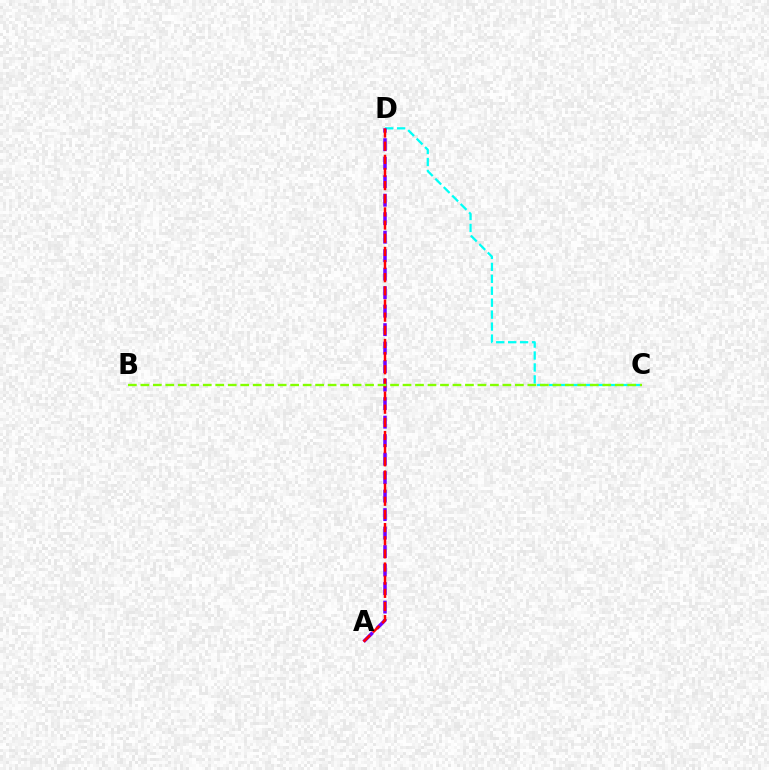{('C', 'D'): [{'color': '#00fff6', 'line_style': 'dashed', 'thickness': 1.62}], ('A', 'D'): [{'color': '#7200ff', 'line_style': 'dashed', 'thickness': 2.51}, {'color': '#ff0000', 'line_style': 'dashed', 'thickness': 1.79}], ('B', 'C'): [{'color': '#84ff00', 'line_style': 'dashed', 'thickness': 1.7}]}